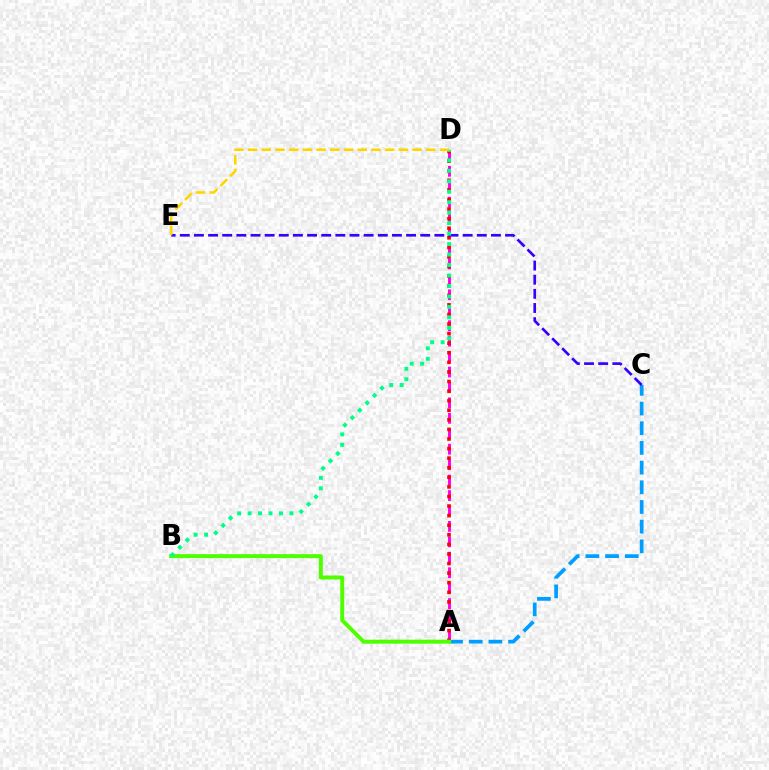{('A', 'D'): [{'color': '#ff00ed', 'line_style': 'dashed', 'thickness': 2.1}, {'color': '#ff0000', 'line_style': 'dotted', 'thickness': 2.6}], ('A', 'C'): [{'color': '#009eff', 'line_style': 'dashed', 'thickness': 2.67}], ('C', 'E'): [{'color': '#3700ff', 'line_style': 'dashed', 'thickness': 1.92}], ('A', 'B'): [{'color': '#4fff00', 'line_style': 'solid', 'thickness': 2.85}], ('B', 'D'): [{'color': '#00ff86', 'line_style': 'dotted', 'thickness': 2.84}], ('D', 'E'): [{'color': '#ffd500', 'line_style': 'dashed', 'thickness': 1.86}]}